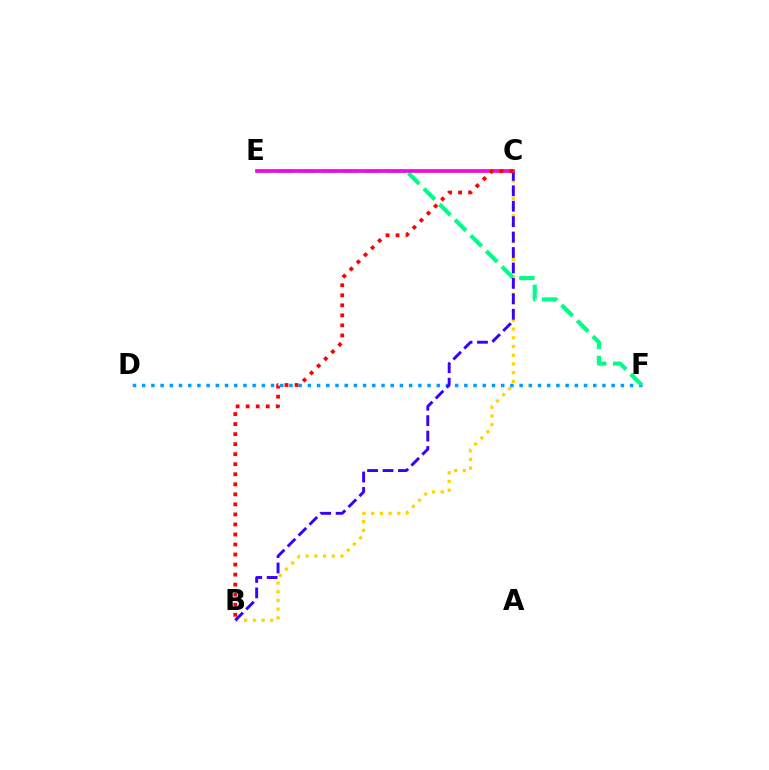{('B', 'C'): [{'color': '#ffd500', 'line_style': 'dotted', 'thickness': 2.37}, {'color': '#3700ff', 'line_style': 'dashed', 'thickness': 2.1}, {'color': '#ff0000', 'line_style': 'dotted', 'thickness': 2.73}], ('C', 'E'): [{'color': '#4fff00', 'line_style': 'solid', 'thickness': 2.62}, {'color': '#ff00ed', 'line_style': 'solid', 'thickness': 2.52}], ('D', 'F'): [{'color': '#009eff', 'line_style': 'dotted', 'thickness': 2.5}], ('E', 'F'): [{'color': '#00ff86', 'line_style': 'dashed', 'thickness': 3.0}]}